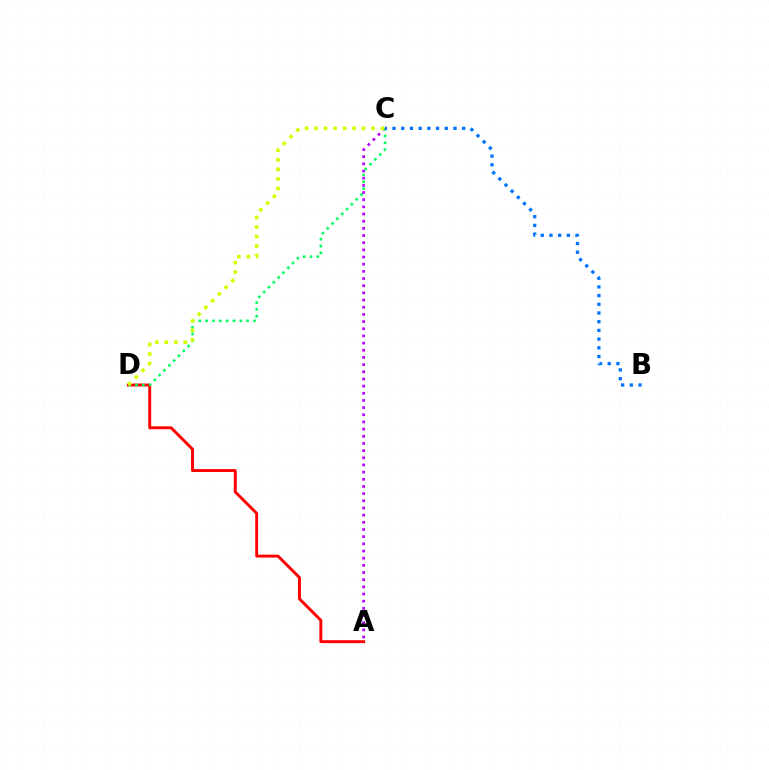{('A', 'C'): [{'color': '#b900ff', 'line_style': 'dotted', 'thickness': 1.95}], ('A', 'D'): [{'color': '#ff0000', 'line_style': 'solid', 'thickness': 2.1}], ('C', 'D'): [{'color': '#00ff5c', 'line_style': 'dotted', 'thickness': 1.86}, {'color': '#d1ff00', 'line_style': 'dotted', 'thickness': 2.58}], ('B', 'C'): [{'color': '#0074ff', 'line_style': 'dotted', 'thickness': 2.36}]}